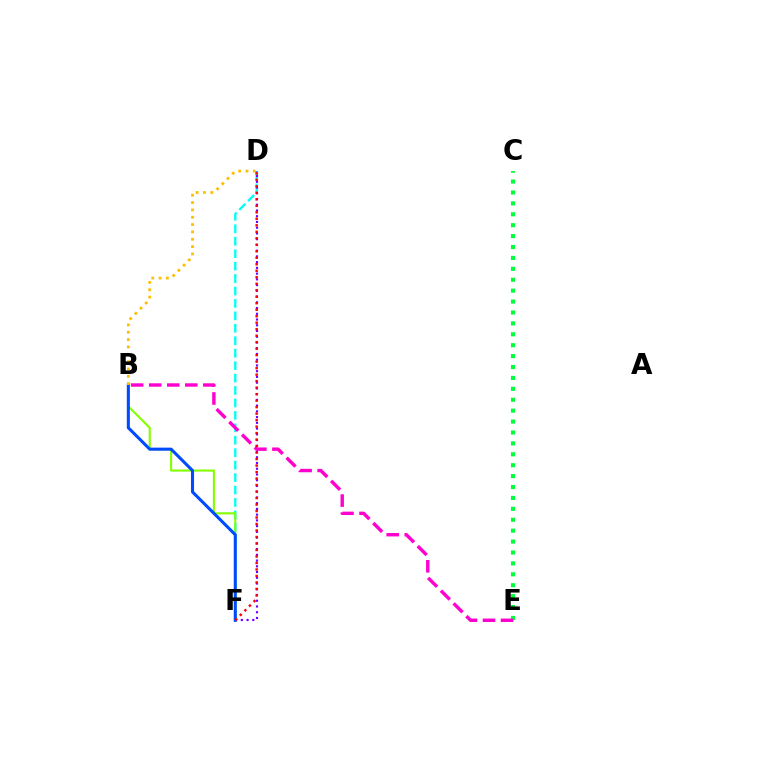{('D', 'F'): [{'color': '#00fff6', 'line_style': 'dashed', 'thickness': 1.69}, {'color': '#7200ff', 'line_style': 'dotted', 'thickness': 1.56}, {'color': '#ff0000', 'line_style': 'dotted', 'thickness': 1.76}], ('B', 'F'): [{'color': '#84ff00', 'line_style': 'solid', 'thickness': 1.52}, {'color': '#004bff', 'line_style': 'solid', 'thickness': 2.21}], ('C', 'E'): [{'color': '#00ff39', 'line_style': 'dotted', 'thickness': 2.96}], ('B', 'E'): [{'color': '#ff00cf', 'line_style': 'dashed', 'thickness': 2.45}], ('B', 'D'): [{'color': '#ffbd00', 'line_style': 'dotted', 'thickness': 1.99}]}